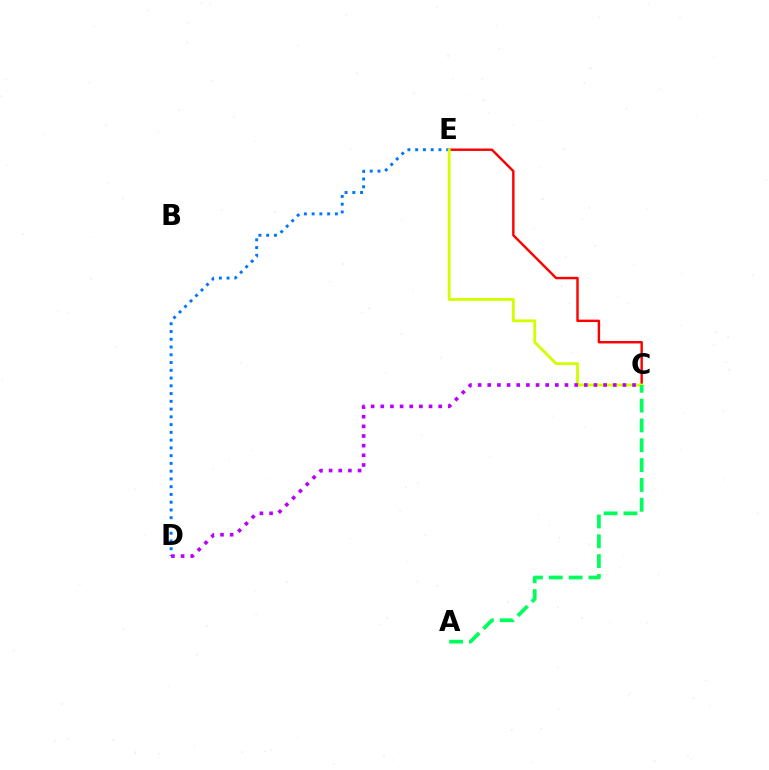{('D', 'E'): [{'color': '#0074ff', 'line_style': 'dotted', 'thickness': 2.11}], ('C', 'E'): [{'color': '#ff0000', 'line_style': 'solid', 'thickness': 1.74}, {'color': '#d1ff00', 'line_style': 'solid', 'thickness': 2.04}], ('C', 'D'): [{'color': '#b900ff', 'line_style': 'dotted', 'thickness': 2.62}], ('A', 'C'): [{'color': '#00ff5c', 'line_style': 'dashed', 'thickness': 2.69}]}